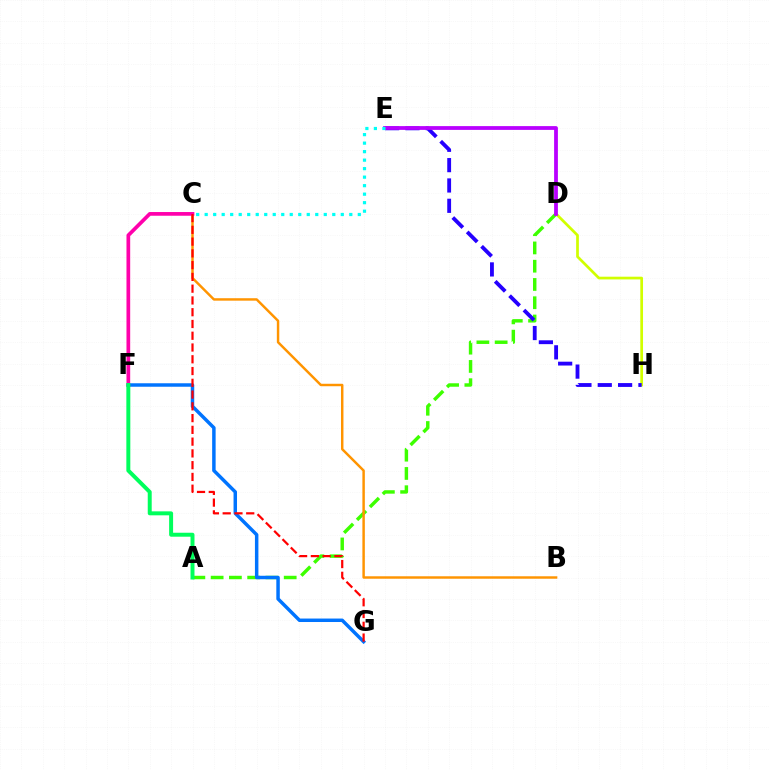{('A', 'D'): [{'color': '#3dff00', 'line_style': 'dashed', 'thickness': 2.48}], ('D', 'H'): [{'color': '#d1ff00', 'line_style': 'solid', 'thickness': 1.96}], ('B', 'C'): [{'color': '#ff9400', 'line_style': 'solid', 'thickness': 1.77}], ('C', 'F'): [{'color': '#ff00ac', 'line_style': 'solid', 'thickness': 2.67}], ('F', 'G'): [{'color': '#0074ff', 'line_style': 'solid', 'thickness': 2.5}], ('E', 'H'): [{'color': '#2500ff', 'line_style': 'dashed', 'thickness': 2.76}], ('D', 'E'): [{'color': '#b900ff', 'line_style': 'solid', 'thickness': 2.72}], ('A', 'F'): [{'color': '#00ff5c', 'line_style': 'solid', 'thickness': 2.85}], ('C', 'G'): [{'color': '#ff0000', 'line_style': 'dashed', 'thickness': 1.6}], ('C', 'E'): [{'color': '#00fff6', 'line_style': 'dotted', 'thickness': 2.31}]}